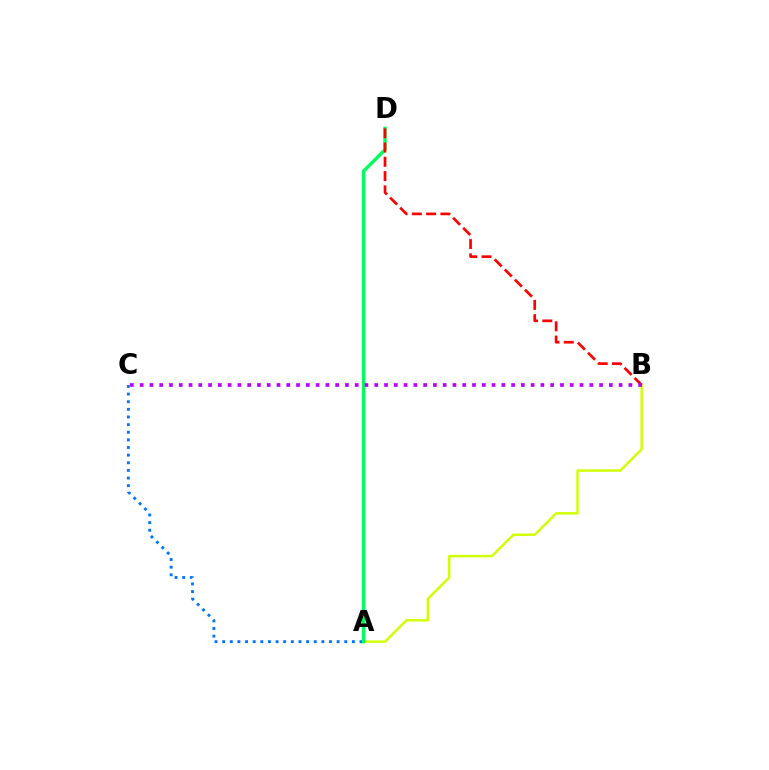{('A', 'B'): [{'color': '#d1ff00', 'line_style': 'solid', 'thickness': 1.75}], ('A', 'C'): [{'color': '#0074ff', 'line_style': 'dotted', 'thickness': 2.07}], ('A', 'D'): [{'color': '#00ff5c', 'line_style': 'solid', 'thickness': 2.45}], ('B', 'D'): [{'color': '#ff0000', 'line_style': 'dashed', 'thickness': 1.94}], ('B', 'C'): [{'color': '#b900ff', 'line_style': 'dotted', 'thickness': 2.66}]}